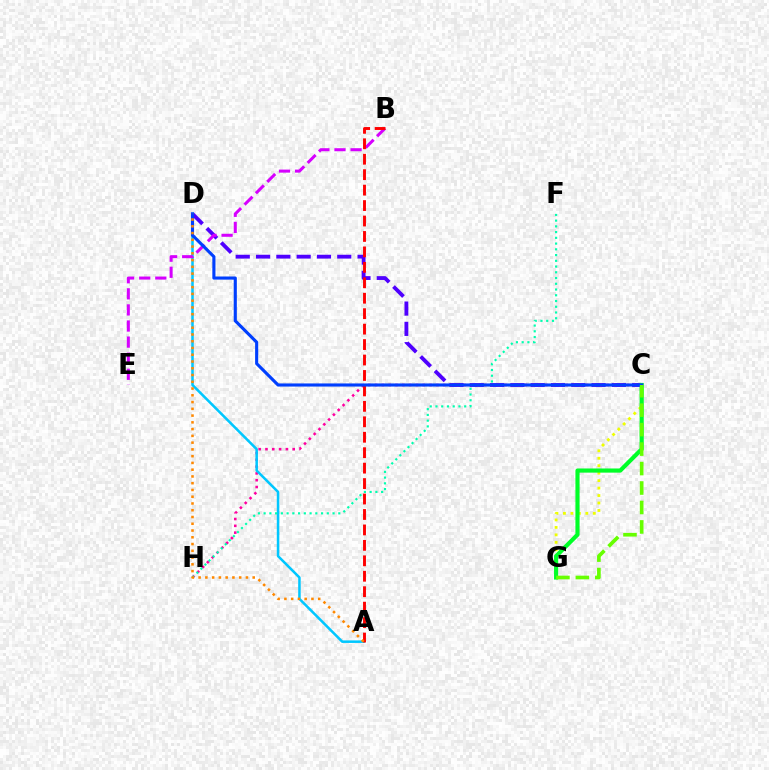{('C', 'D'): [{'color': '#4f00ff', 'line_style': 'dashed', 'thickness': 2.76}, {'color': '#003fff', 'line_style': 'solid', 'thickness': 2.24}], ('C', 'H'): [{'color': '#ff00a0', 'line_style': 'dotted', 'thickness': 1.85}], ('A', 'D'): [{'color': '#00c7ff', 'line_style': 'solid', 'thickness': 1.82}, {'color': '#ff8800', 'line_style': 'dotted', 'thickness': 1.84}], ('B', 'E'): [{'color': '#d600ff', 'line_style': 'dashed', 'thickness': 2.19}], ('C', 'G'): [{'color': '#eeff00', 'line_style': 'dotted', 'thickness': 2.03}, {'color': '#00ff27', 'line_style': 'solid', 'thickness': 2.99}, {'color': '#66ff00', 'line_style': 'dashed', 'thickness': 2.64}], ('F', 'H'): [{'color': '#00ffaf', 'line_style': 'dotted', 'thickness': 1.56}], ('A', 'B'): [{'color': '#ff0000', 'line_style': 'dashed', 'thickness': 2.1}]}